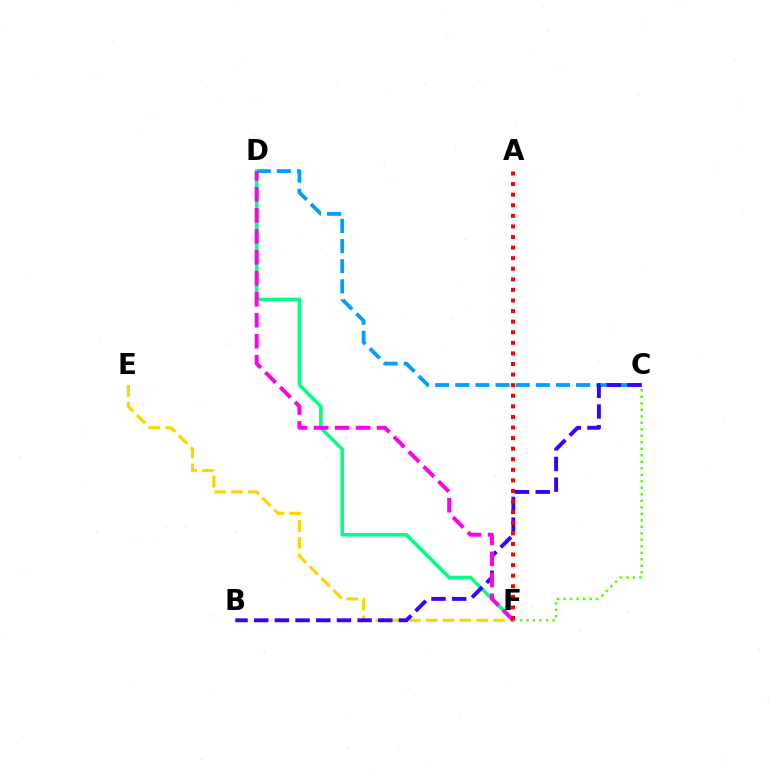{('E', 'F'): [{'color': '#ffd500', 'line_style': 'dashed', 'thickness': 2.28}], ('C', 'D'): [{'color': '#009eff', 'line_style': 'dashed', 'thickness': 2.73}], ('D', 'F'): [{'color': '#00ff86', 'line_style': 'solid', 'thickness': 2.56}, {'color': '#ff00ed', 'line_style': 'dashed', 'thickness': 2.85}], ('B', 'C'): [{'color': '#3700ff', 'line_style': 'dashed', 'thickness': 2.81}], ('C', 'F'): [{'color': '#4fff00', 'line_style': 'dotted', 'thickness': 1.77}], ('A', 'F'): [{'color': '#ff0000', 'line_style': 'dotted', 'thickness': 2.88}]}